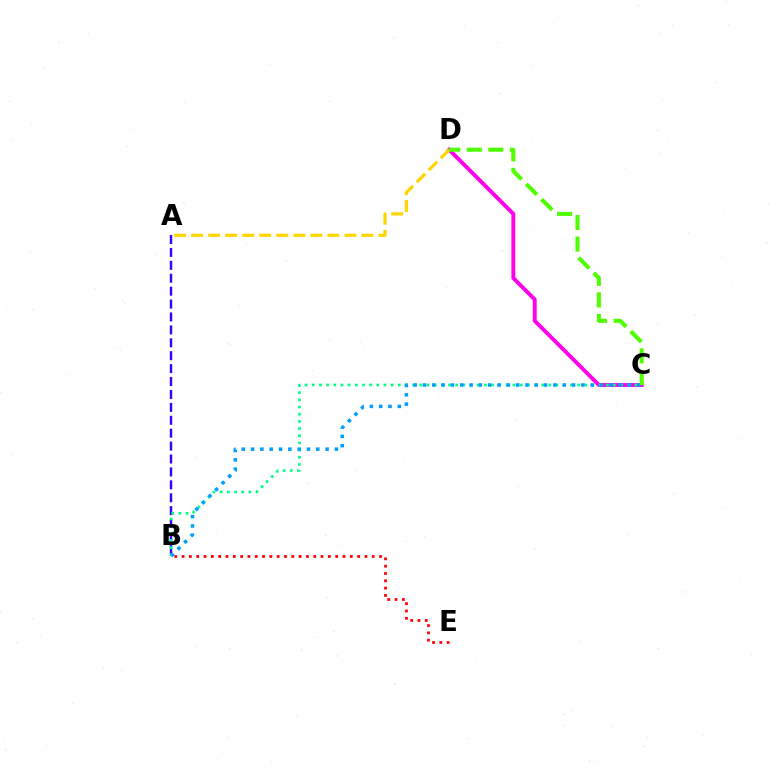{('C', 'D'): [{'color': '#ff00ed', 'line_style': 'solid', 'thickness': 2.82}, {'color': '#4fff00', 'line_style': 'dashed', 'thickness': 2.93}], ('A', 'B'): [{'color': '#3700ff', 'line_style': 'dashed', 'thickness': 1.75}], ('B', 'C'): [{'color': '#00ff86', 'line_style': 'dotted', 'thickness': 1.95}, {'color': '#009eff', 'line_style': 'dotted', 'thickness': 2.53}], ('B', 'E'): [{'color': '#ff0000', 'line_style': 'dotted', 'thickness': 1.99}], ('A', 'D'): [{'color': '#ffd500', 'line_style': 'dashed', 'thickness': 2.31}]}